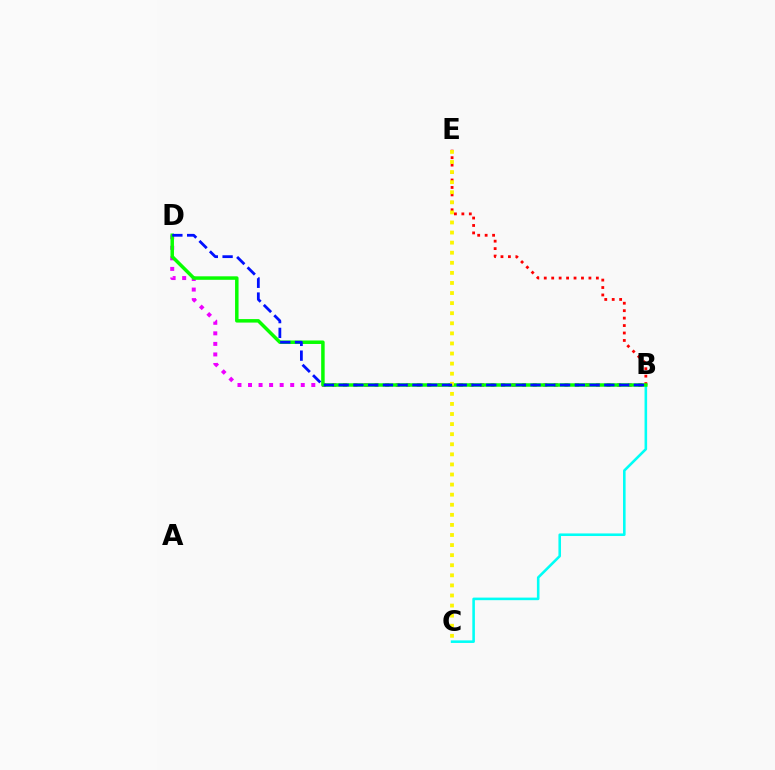{('B', 'D'): [{'color': '#ee00ff', 'line_style': 'dotted', 'thickness': 2.87}, {'color': '#08ff00', 'line_style': 'solid', 'thickness': 2.51}, {'color': '#0010ff', 'line_style': 'dashed', 'thickness': 2.01}], ('B', 'C'): [{'color': '#00fff6', 'line_style': 'solid', 'thickness': 1.86}], ('B', 'E'): [{'color': '#ff0000', 'line_style': 'dotted', 'thickness': 2.02}], ('C', 'E'): [{'color': '#fcf500', 'line_style': 'dotted', 'thickness': 2.74}]}